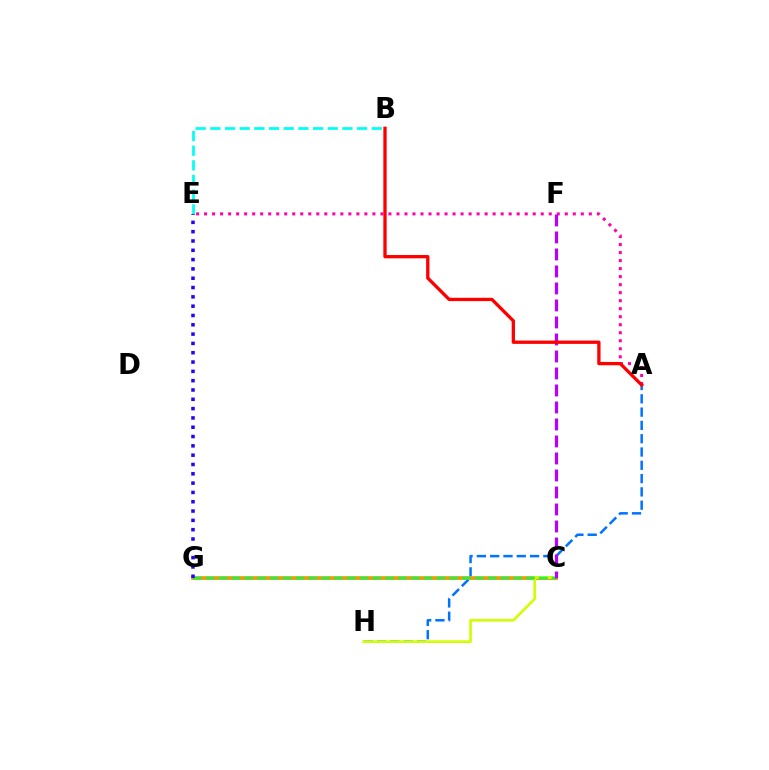{('C', 'G'): [{'color': '#3dff00', 'line_style': 'solid', 'thickness': 1.86}, {'color': '#ff9400', 'line_style': 'solid', 'thickness': 2.63}, {'color': '#00ff5c', 'line_style': 'dashed', 'thickness': 1.74}], ('A', 'H'): [{'color': '#0074ff', 'line_style': 'dashed', 'thickness': 1.81}], ('C', 'H'): [{'color': '#d1ff00', 'line_style': 'solid', 'thickness': 1.91}], ('A', 'E'): [{'color': '#ff00ac', 'line_style': 'dotted', 'thickness': 2.18}], ('C', 'F'): [{'color': '#b900ff', 'line_style': 'dashed', 'thickness': 2.31}], ('A', 'B'): [{'color': '#ff0000', 'line_style': 'solid', 'thickness': 2.38}], ('B', 'E'): [{'color': '#00fff6', 'line_style': 'dashed', 'thickness': 1.99}], ('E', 'G'): [{'color': '#2500ff', 'line_style': 'dotted', 'thickness': 2.53}]}